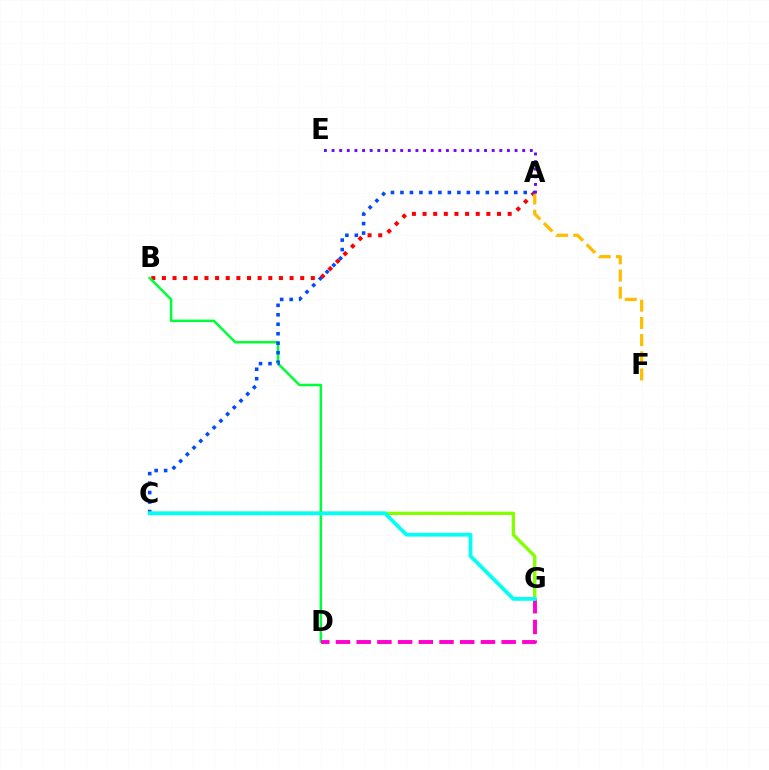{('A', 'B'): [{'color': '#ff0000', 'line_style': 'dotted', 'thickness': 2.89}], ('B', 'D'): [{'color': '#00ff39', 'line_style': 'solid', 'thickness': 1.8}], ('A', 'F'): [{'color': '#ffbd00', 'line_style': 'dashed', 'thickness': 2.34}], ('D', 'G'): [{'color': '#ff00cf', 'line_style': 'dashed', 'thickness': 2.81}], ('A', 'C'): [{'color': '#004bff', 'line_style': 'dotted', 'thickness': 2.58}], ('A', 'E'): [{'color': '#7200ff', 'line_style': 'dotted', 'thickness': 2.07}], ('C', 'G'): [{'color': '#84ff00', 'line_style': 'solid', 'thickness': 2.4}, {'color': '#00fff6', 'line_style': 'solid', 'thickness': 2.7}]}